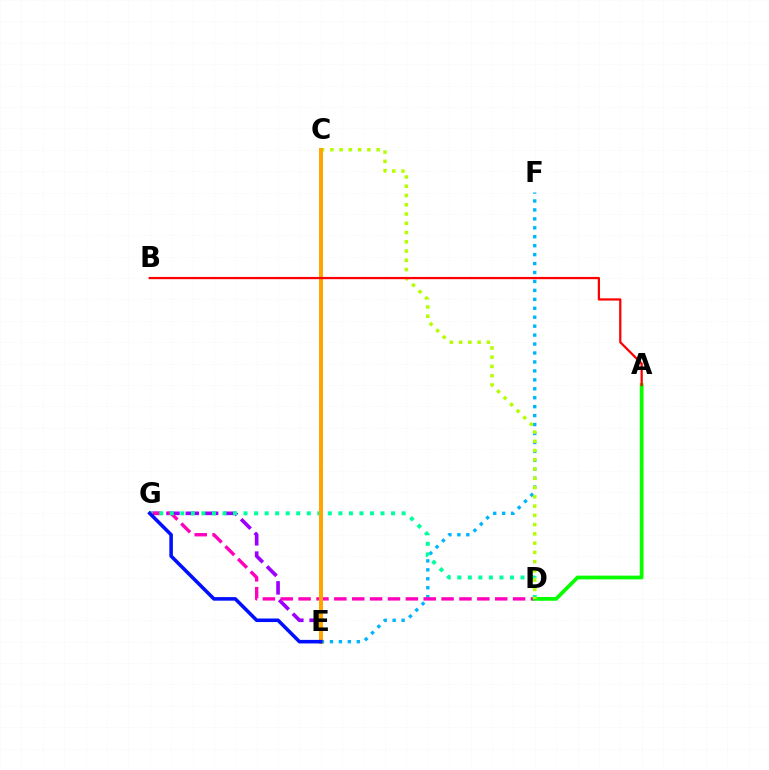{('E', 'F'): [{'color': '#00b5ff', 'line_style': 'dotted', 'thickness': 2.43}], ('E', 'G'): [{'color': '#9b00ff', 'line_style': 'dashed', 'thickness': 2.62}, {'color': '#0010ff', 'line_style': 'solid', 'thickness': 2.56}], ('D', 'G'): [{'color': '#ff00bd', 'line_style': 'dashed', 'thickness': 2.43}, {'color': '#00ff9d', 'line_style': 'dotted', 'thickness': 2.86}], ('A', 'D'): [{'color': '#08ff00', 'line_style': 'solid', 'thickness': 2.7}], ('C', 'D'): [{'color': '#b3ff00', 'line_style': 'dotted', 'thickness': 2.52}], ('C', 'E'): [{'color': '#ffa500', 'line_style': 'solid', 'thickness': 2.86}], ('A', 'B'): [{'color': '#ff0000', 'line_style': 'solid', 'thickness': 1.62}]}